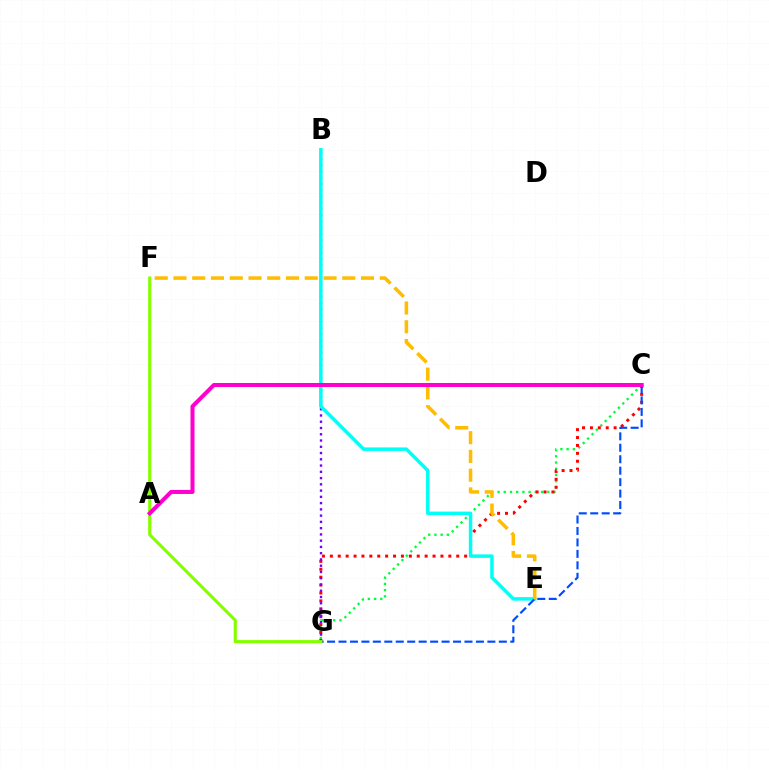{('C', 'G'): [{'color': '#00ff39', 'line_style': 'dotted', 'thickness': 1.69}, {'color': '#ff0000', 'line_style': 'dotted', 'thickness': 2.15}, {'color': '#004bff', 'line_style': 'dashed', 'thickness': 1.56}], ('B', 'G'): [{'color': '#7200ff', 'line_style': 'dotted', 'thickness': 1.7}], ('B', 'E'): [{'color': '#00fff6', 'line_style': 'solid', 'thickness': 2.52}], ('E', 'F'): [{'color': '#ffbd00', 'line_style': 'dashed', 'thickness': 2.55}], ('F', 'G'): [{'color': '#84ff00', 'line_style': 'solid', 'thickness': 2.27}], ('A', 'C'): [{'color': '#ff00cf', 'line_style': 'solid', 'thickness': 2.9}]}